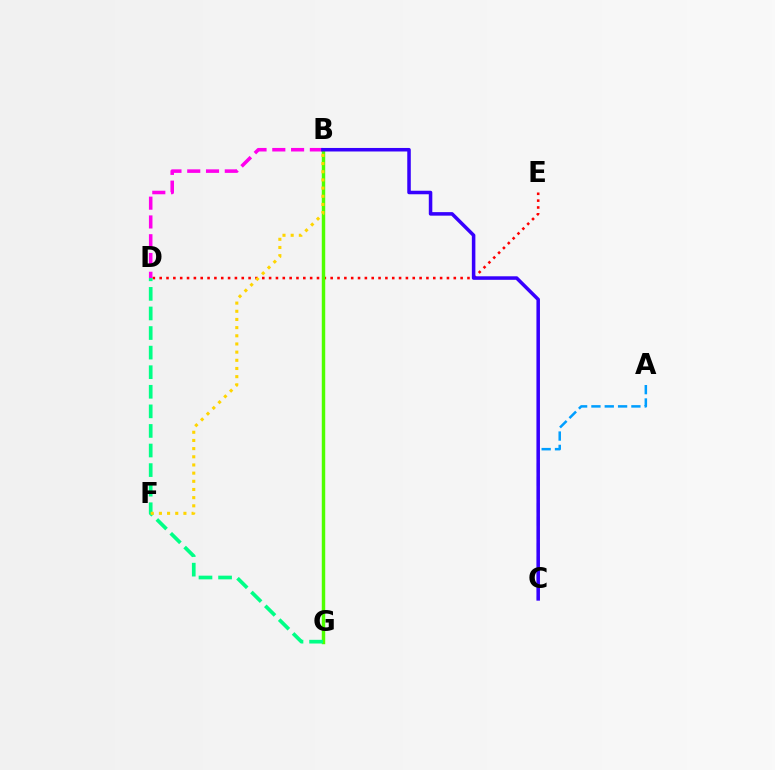{('D', 'E'): [{'color': '#ff0000', 'line_style': 'dotted', 'thickness': 1.86}], ('B', 'D'): [{'color': '#ff00ed', 'line_style': 'dashed', 'thickness': 2.55}], ('B', 'G'): [{'color': '#4fff00', 'line_style': 'solid', 'thickness': 2.47}], ('D', 'G'): [{'color': '#00ff86', 'line_style': 'dashed', 'thickness': 2.66}], ('A', 'C'): [{'color': '#009eff', 'line_style': 'dashed', 'thickness': 1.81}], ('B', 'C'): [{'color': '#3700ff', 'line_style': 'solid', 'thickness': 2.54}], ('B', 'F'): [{'color': '#ffd500', 'line_style': 'dotted', 'thickness': 2.22}]}